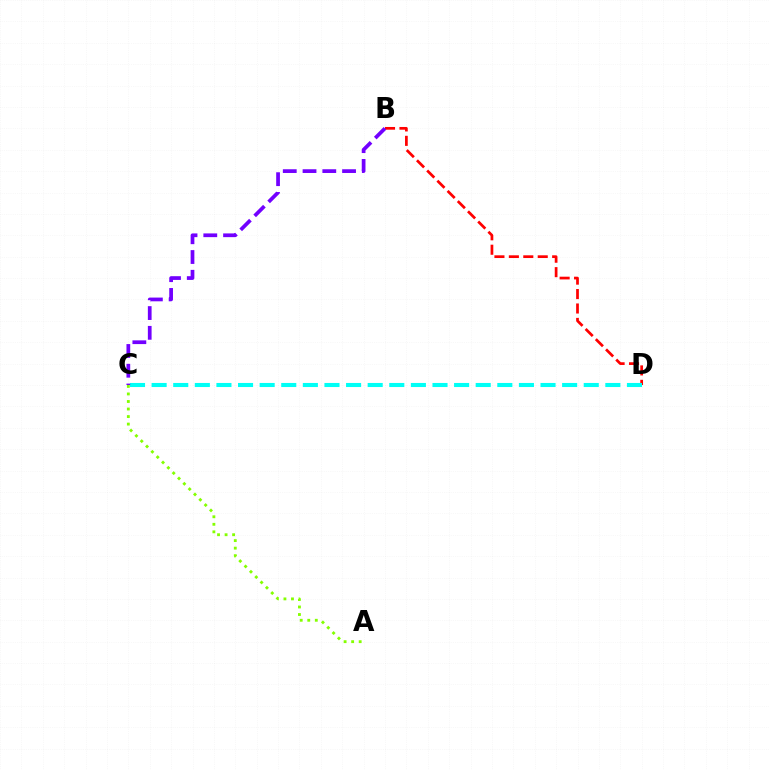{('B', 'D'): [{'color': '#ff0000', 'line_style': 'dashed', 'thickness': 1.96}], ('C', 'D'): [{'color': '#00fff6', 'line_style': 'dashed', 'thickness': 2.94}], ('A', 'C'): [{'color': '#84ff00', 'line_style': 'dotted', 'thickness': 2.05}], ('B', 'C'): [{'color': '#7200ff', 'line_style': 'dashed', 'thickness': 2.68}]}